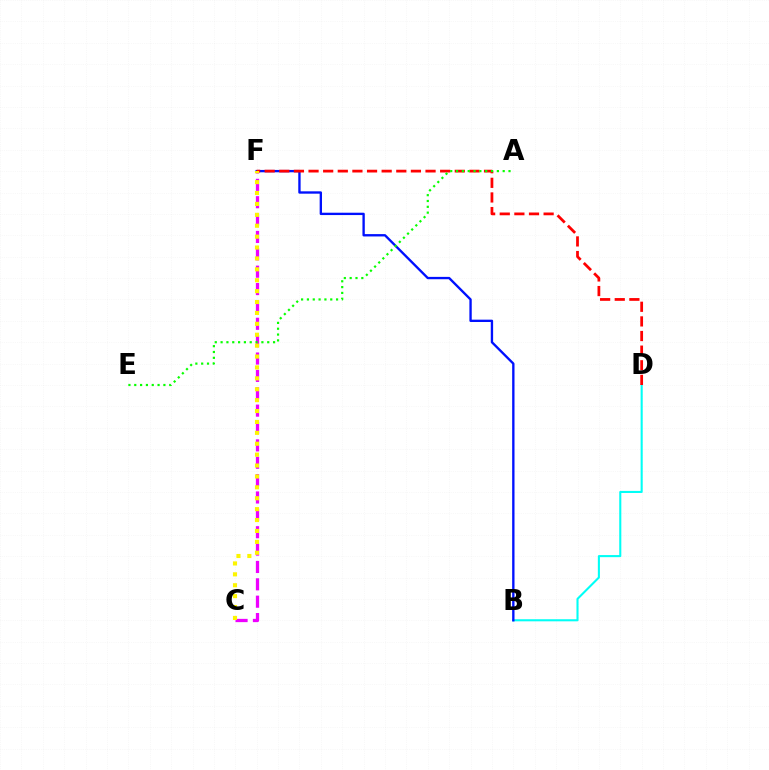{('B', 'D'): [{'color': '#00fff6', 'line_style': 'solid', 'thickness': 1.5}], ('B', 'F'): [{'color': '#0010ff', 'line_style': 'solid', 'thickness': 1.69}], ('D', 'F'): [{'color': '#ff0000', 'line_style': 'dashed', 'thickness': 1.99}], ('C', 'F'): [{'color': '#ee00ff', 'line_style': 'dashed', 'thickness': 2.36}, {'color': '#fcf500', 'line_style': 'dotted', 'thickness': 2.96}], ('A', 'E'): [{'color': '#08ff00', 'line_style': 'dotted', 'thickness': 1.58}]}